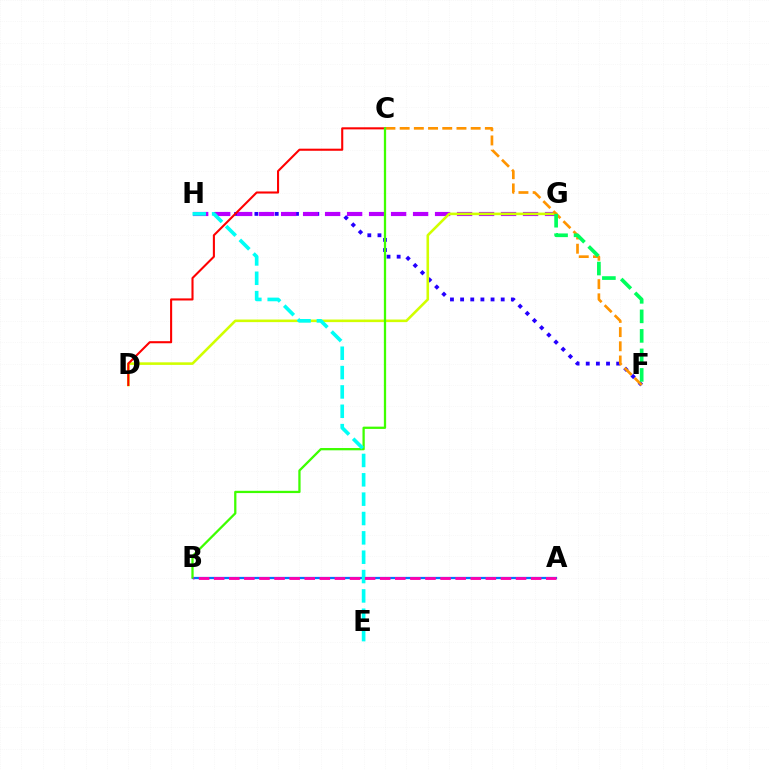{('F', 'H'): [{'color': '#2500ff', 'line_style': 'dotted', 'thickness': 2.76}], ('G', 'H'): [{'color': '#b900ff', 'line_style': 'dashed', 'thickness': 2.99}], ('A', 'B'): [{'color': '#0074ff', 'line_style': 'solid', 'thickness': 1.62}, {'color': '#ff00ac', 'line_style': 'dashed', 'thickness': 2.05}], ('D', 'G'): [{'color': '#d1ff00', 'line_style': 'solid', 'thickness': 1.86}], ('C', 'D'): [{'color': '#ff0000', 'line_style': 'solid', 'thickness': 1.5}], ('C', 'F'): [{'color': '#ff9400', 'line_style': 'dashed', 'thickness': 1.93}], ('F', 'G'): [{'color': '#00ff5c', 'line_style': 'dashed', 'thickness': 2.65}], ('B', 'C'): [{'color': '#3dff00', 'line_style': 'solid', 'thickness': 1.64}], ('E', 'H'): [{'color': '#00fff6', 'line_style': 'dashed', 'thickness': 2.63}]}